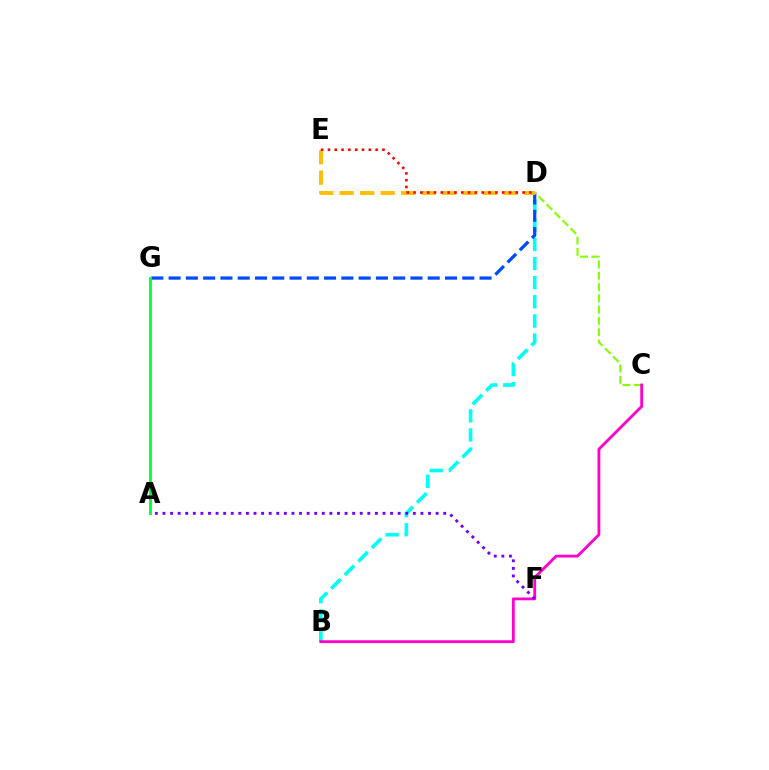{('B', 'D'): [{'color': '#00fff6', 'line_style': 'dashed', 'thickness': 2.6}], ('D', 'G'): [{'color': '#004bff', 'line_style': 'dashed', 'thickness': 2.35}], ('C', 'D'): [{'color': '#84ff00', 'line_style': 'dashed', 'thickness': 1.53}], ('D', 'E'): [{'color': '#ffbd00', 'line_style': 'dashed', 'thickness': 2.79}, {'color': '#ff0000', 'line_style': 'dotted', 'thickness': 1.85}], ('B', 'C'): [{'color': '#ff00cf', 'line_style': 'solid', 'thickness': 2.03}], ('A', 'F'): [{'color': '#7200ff', 'line_style': 'dotted', 'thickness': 2.06}], ('A', 'G'): [{'color': '#00ff39', 'line_style': 'solid', 'thickness': 2.03}]}